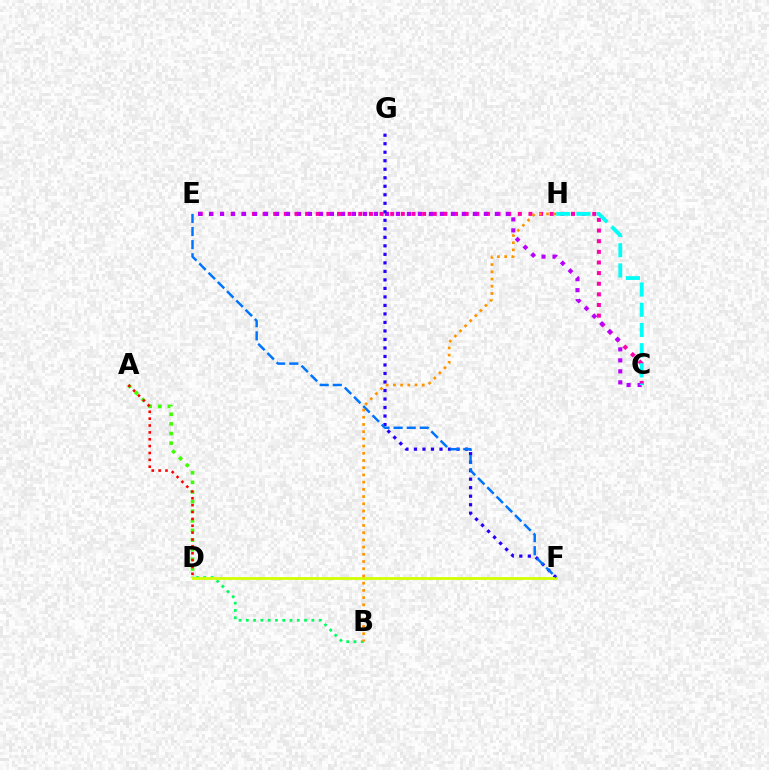{('C', 'E'): [{'color': '#ff00ac', 'line_style': 'dotted', 'thickness': 2.89}, {'color': '#b900ff', 'line_style': 'dotted', 'thickness': 2.99}], ('A', 'D'): [{'color': '#3dff00', 'line_style': 'dotted', 'thickness': 2.61}, {'color': '#ff0000', 'line_style': 'dotted', 'thickness': 1.87}], ('B', 'D'): [{'color': '#00ff5c', 'line_style': 'dotted', 'thickness': 1.98}], ('F', 'G'): [{'color': '#2500ff', 'line_style': 'dotted', 'thickness': 2.31}], ('D', 'F'): [{'color': '#d1ff00', 'line_style': 'solid', 'thickness': 2.02}], ('C', 'H'): [{'color': '#00fff6', 'line_style': 'dashed', 'thickness': 2.75}], ('E', 'F'): [{'color': '#0074ff', 'line_style': 'dashed', 'thickness': 1.78}], ('B', 'H'): [{'color': '#ff9400', 'line_style': 'dotted', 'thickness': 1.96}]}